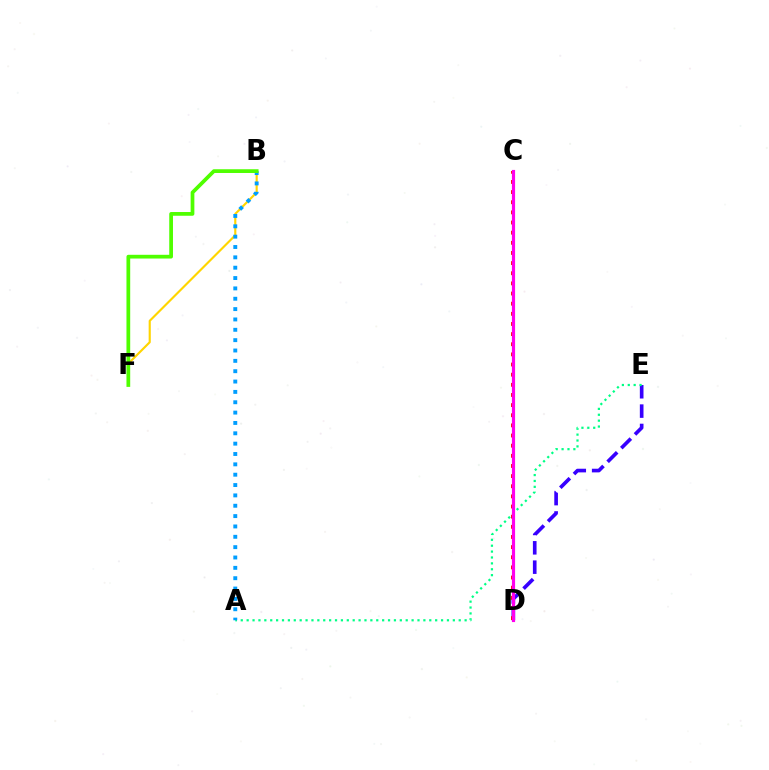{('D', 'E'): [{'color': '#3700ff', 'line_style': 'dashed', 'thickness': 2.63}], ('B', 'F'): [{'color': '#ffd500', 'line_style': 'solid', 'thickness': 1.54}, {'color': '#4fff00', 'line_style': 'solid', 'thickness': 2.69}], ('C', 'D'): [{'color': '#ff0000', 'line_style': 'dotted', 'thickness': 2.76}, {'color': '#ff00ed', 'line_style': 'solid', 'thickness': 2.28}], ('A', 'E'): [{'color': '#00ff86', 'line_style': 'dotted', 'thickness': 1.6}], ('A', 'B'): [{'color': '#009eff', 'line_style': 'dotted', 'thickness': 2.81}]}